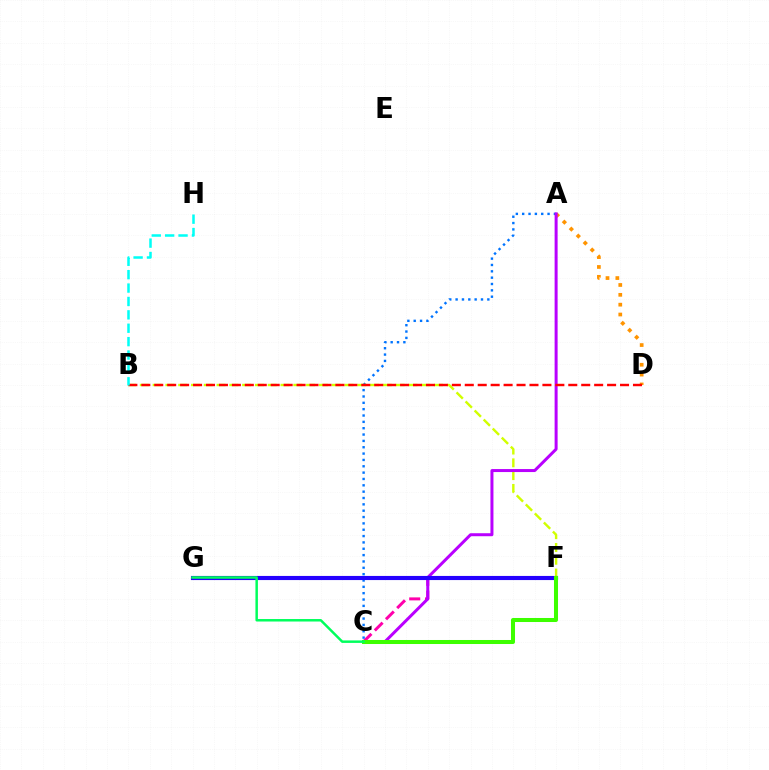{('C', 'F'): [{'color': '#ff00ac', 'line_style': 'dashed', 'thickness': 2.15}, {'color': '#3dff00', 'line_style': 'solid', 'thickness': 2.9}], ('A', 'C'): [{'color': '#0074ff', 'line_style': 'dotted', 'thickness': 1.72}, {'color': '#b900ff', 'line_style': 'solid', 'thickness': 2.16}], ('A', 'D'): [{'color': '#ff9400', 'line_style': 'dotted', 'thickness': 2.68}], ('B', 'F'): [{'color': '#d1ff00', 'line_style': 'dashed', 'thickness': 1.74}], ('B', 'D'): [{'color': '#ff0000', 'line_style': 'dashed', 'thickness': 1.76}], ('B', 'H'): [{'color': '#00fff6', 'line_style': 'dashed', 'thickness': 1.82}], ('F', 'G'): [{'color': '#2500ff', 'line_style': 'solid', 'thickness': 2.97}], ('C', 'G'): [{'color': '#00ff5c', 'line_style': 'solid', 'thickness': 1.79}]}